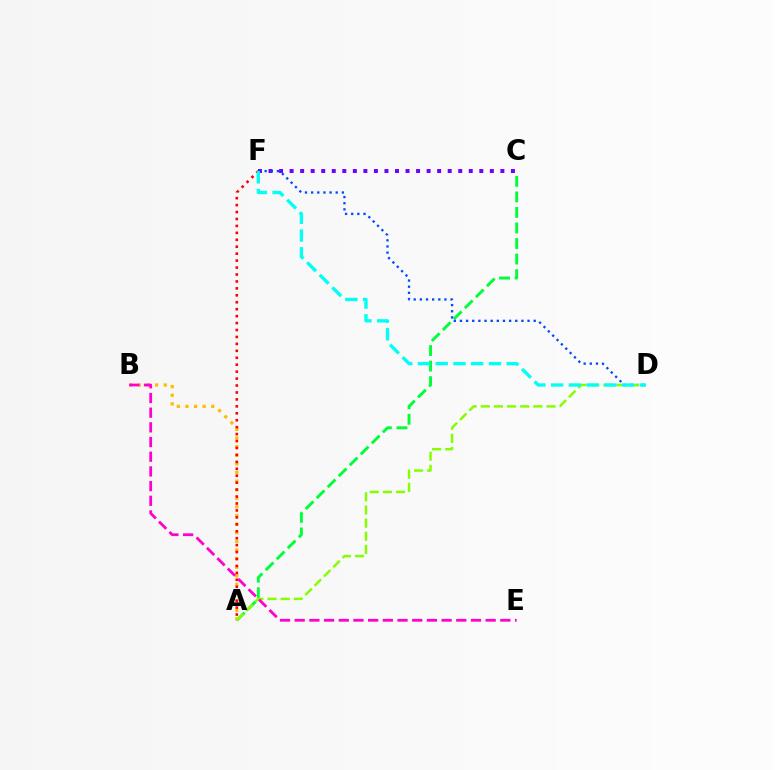{('A', 'C'): [{'color': '#00ff39', 'line_style': 'dashed', 'thickness': 2.11}], ('C', 'F'): [{'color': '#7200ff', 'line_style': 'dotted', 'thickness': 2.86}], ('A', 'B'): [{'color': '#ffbd00', 'line_style': 'dotted', 'thickness': 2.34}], ('A', 'F'): [{'color': '#ff0000', 'line_style': 'dotted', 'thickness': 1.89}], ('D', 'F'): [{'color': '#004bff', 'line_style': 'dotted', 'thickness': 1.67}, {'color': '#00fff6', 'line_style': 'dashed', 'thickness': 2.41}], ('A', 'D'): [{'color': '#84ff00', 'line_style': 'dashed', 'thickness': 1.79}], ('B', 'E'): [{'color': '#ff00cf', 'line_style': 'dashed', 'thickness': 2.0}]}